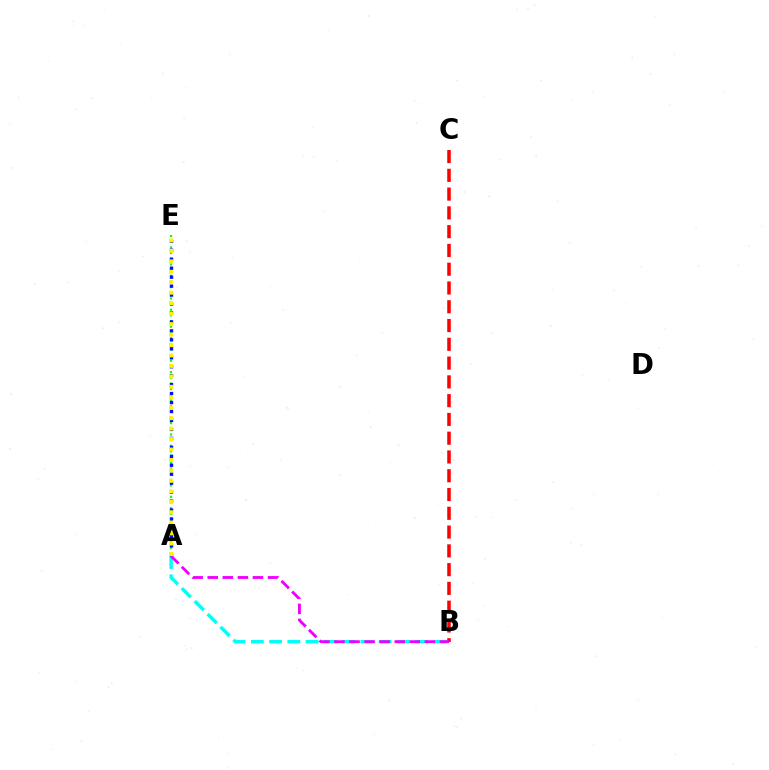{('B', 'C'): [{'color': '#ff0000', 'line_style': 'dashed', 'thickness': 2.55}], ('A', 'B'): [{'color': '#00fff6', 'line_style': 'dashed', 'thickness': 2.48}, {'color': '#ee00ff', 'line_style': 'dashed', 'thickness': 2.05}], ('A', 'E'): [{'color': '#08ff00', 'line_style': 'dotted', 'thickness': 1.54}, {'color': '#0010ff', 'line_style': 'dotted', 'thickness': 2.43}, {'color': '#fcf500', 'line_style': 'dotted', 'thickness': 2.84}]}